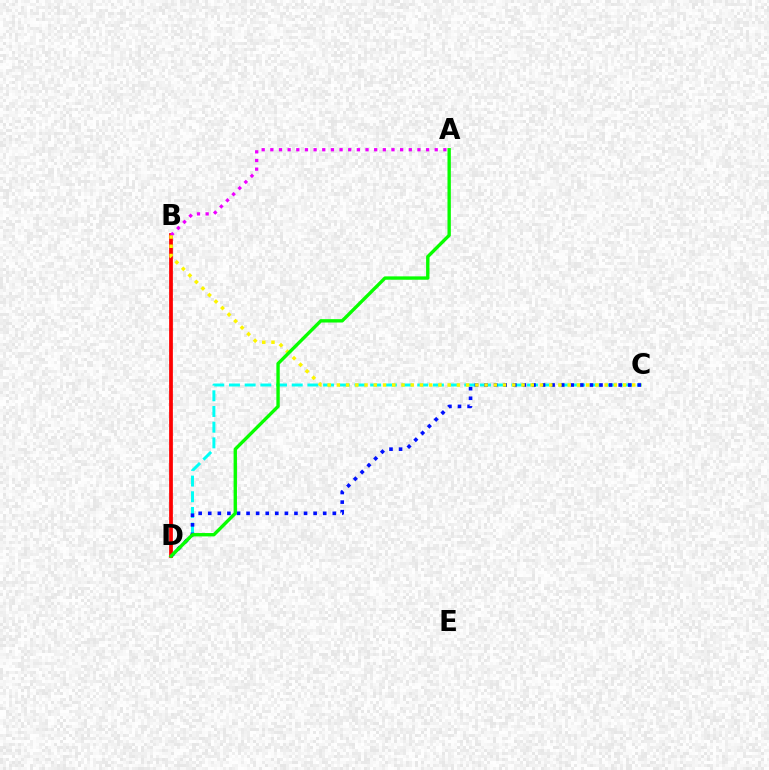{('C', 'D'): [{'color': '#00fff6', 'line_style': 'dashed', 'thickness': 2.13}, {'color': '#0010ff', 'line_style': 'dotted', 'thickness': 2.6}], ('B', 'D'): [{'color': '#ff0000', 'line_style': 'solid', 'thickness': 2.7}], ('A', 'B'): [{'color': '#ee00ff', 'line_style': 'dotted', 'thickness': 2.35}], ('B', 'C'): [{'color': '#fcf500', 'line_style': 'dotted', 'thickness': 2.51}], ('A', 'D'): [{'color': '#08ff00', 'line_style': 'solid', 'thickness': 2.42}]}